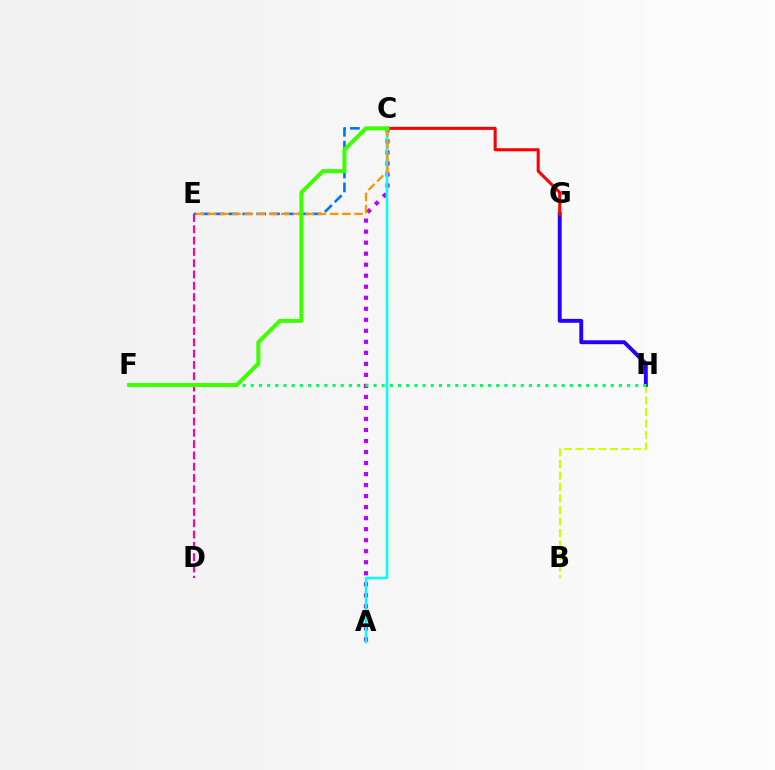{('B', 'H'): [{'color': '#d1ff00', 'line_style': 'dashed', 'thickness': 1.56}], ('G', 'H'): [{'color': '#2500ff', 'line_style': 'solid', 'thickness': 2.8}], ('D', 'E'): [{'color': '#ff00ac', 'line_style': 'dashed', 'thickness': 1.54}], ('C', 'E'): [{'color': '#0074ff', 'line_style': 'dashed', 'thickness': 1.89}, {'color': '#ff9400', 'line_style': 'dashed', 'thickness': 1.66}], ('A', 'C'): [{'color': '#b900ff', 'line_style': 'dotted', 'thickness': 2.99}, {'color': '#00fff6', 'line_style': 'solid', 'thickness': 1.79}], ('F', 'H'): [{'color': '#00ff5c', 'line_style': 'dotted', 'thickness': 2.22}], ('C', 'G'): [{'color': '#ff0000', 'line_style': 'solid', 'thickness': 2.19}], ('C', 'F'): [{'color': '#3dff00', 'line_style': 'solid', 'thickness': 2.88}]}